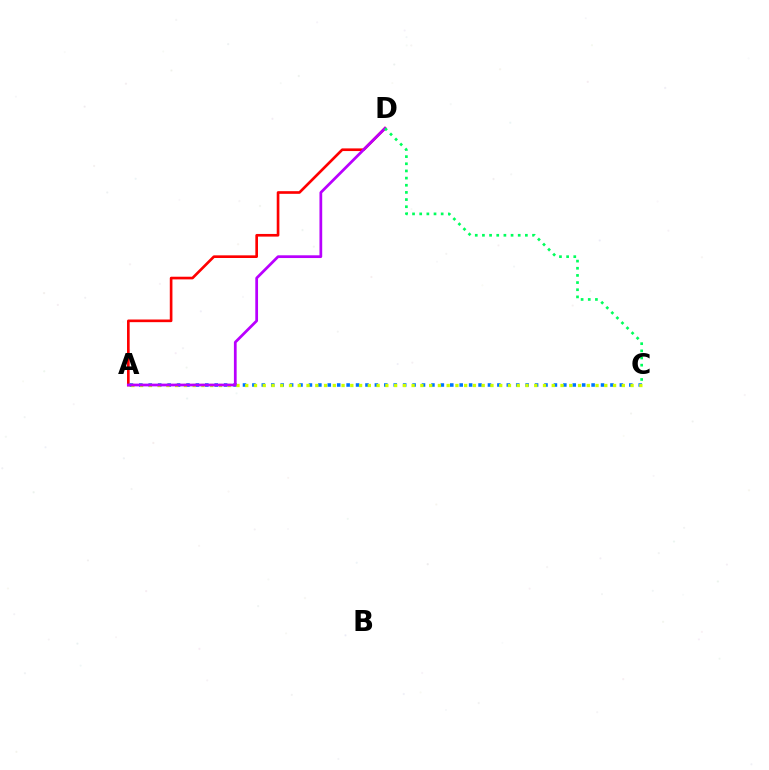{('A', 'D'): [{'color': '#ff0000', 'line_style': 'solid', 'thickness': 1.91}, {'color': '#b900ff', 'line_style': 'solid', 'thickness': 1.97}], ('A', 'C'): [{'color': '#0074ff', 'line_style': 'dotted', 'thickness': 2.56}, {'color': '#d1ff00', 'line_style': 'dotted', 'thickness': 2.38}], ('C', 'D'): [{'color': '#00ff5c', 'line_style': 'dotted', 'thickness': 1.94}]}